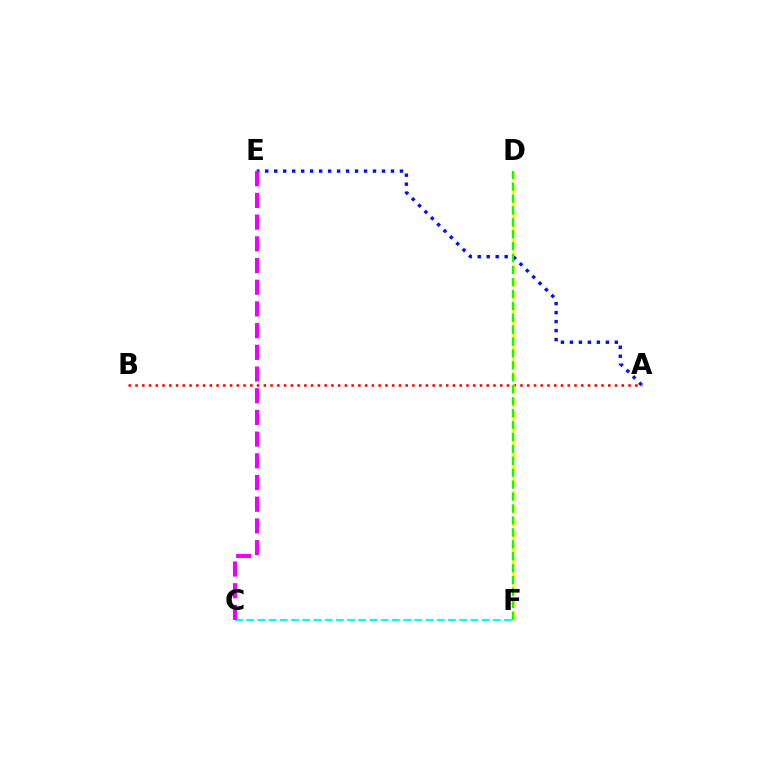{('A', 'B'): [{'color': '#ff0000', 'line_style': 'dotted', 'thickness': 1.83}], ('C', 'F'): [{'color': '#00fff6', 'line_style': 'dashed', 'thickness': 1.52}], ('D', 'F'): [{'color': '#fcf500', 'line_style': 'dashed', 'thickness': 1.81}, {'color': '#08ff00', 'line_style': 'dashed', 'thickness': 1.62}], ('A', 'E'): [{'color': '#0010ff', 'line_style': 'dotted', 'thickness': 2.44}], ('C', 'E'): [{'color': '#ee00ff', 'line_style': 'dashed', 'thickness': 2.95}]}